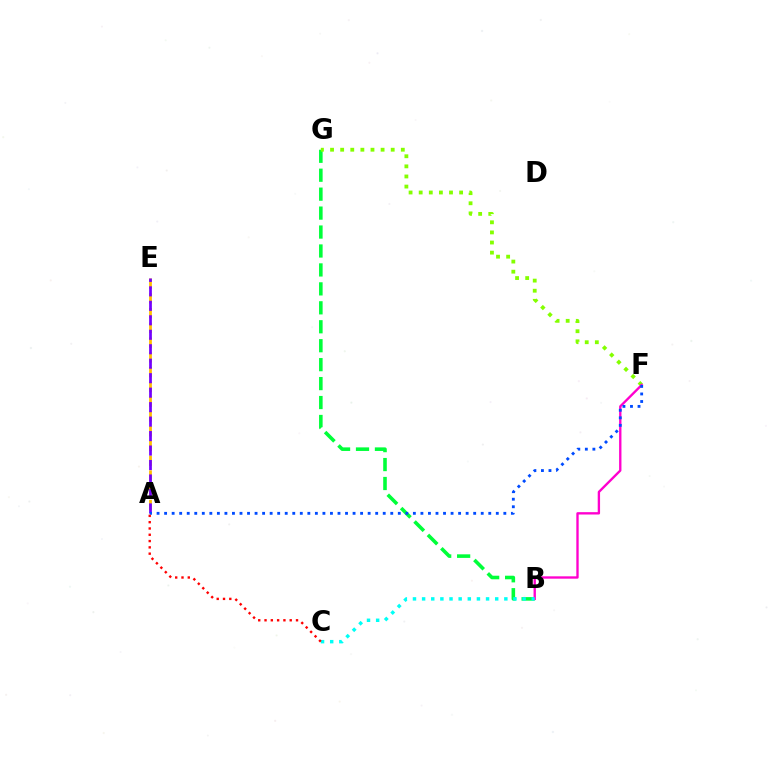{('B', 'G'): [{'color': '#00ff39', 'line_style': 'dashed', 'thickness': 2.57}], ('F', 'G'): [{'color': '#84ff00', 'line_style': 'dotted', 'thickness': 2.75}], ('B', 'F'): [{'color': '#ff00cf', 'line_style': 'solid', 'thickness': 1.69}], ('B', 'C'): [{'color': '#00fff6', 'line_style': 'dotted', 'thickness': 2.48}], ('A', 'E'): [{'color': '#ffbd00', 'line_style': 'dashed', 'thickness': 2.0}, {'color': '#7200ff', 'line_style': 'dashed', 'thickness': 1.97}], ('A', 'F'): [{'color': '#004bff', 'line_style': 'dotted', 'thickness': 2.05}], ('A', 'C'): [{'color': '#ff0000', 'line_style': 'dotted', 'thickness': 1.71}]}